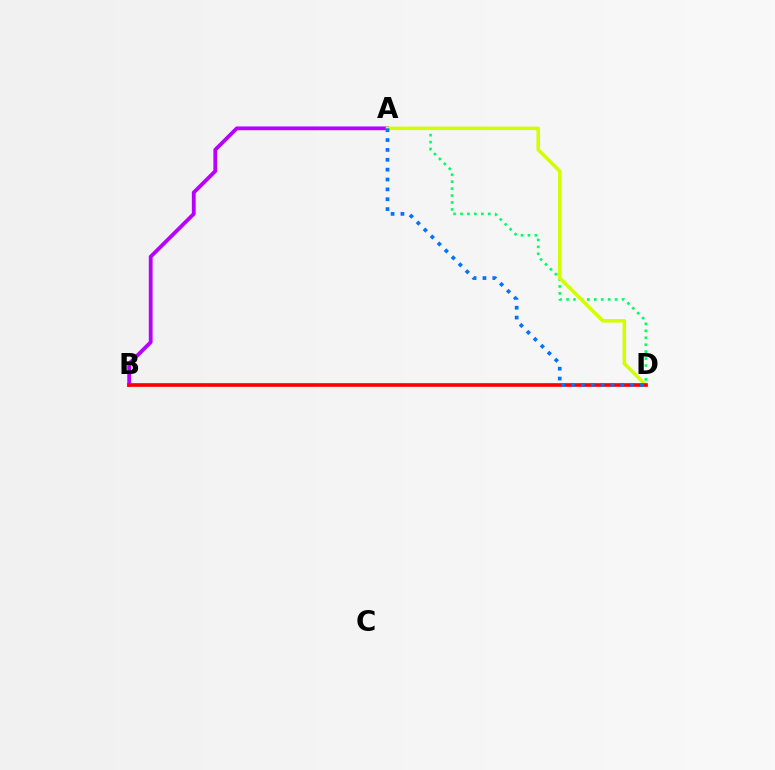{('A', 'B'): [{'color': '#b900ff', 'line_style': 'solid', 'thickness': 2.73}], ('A', 'D'): [{'color': '#00ff5c', 'line_style': 'dotted', 'thickness': 1.88}, {'color': '#d1ff00', 'line_style': 'solid', 'thickness': 2.53}, {'color': '#0074ff', 'line_style': 'dotted', 'thickness': 2.68}], ('B', 'D'): [{'color': '#ff0000', 'line_style': 'solid', 'thickness': 2.64}]}